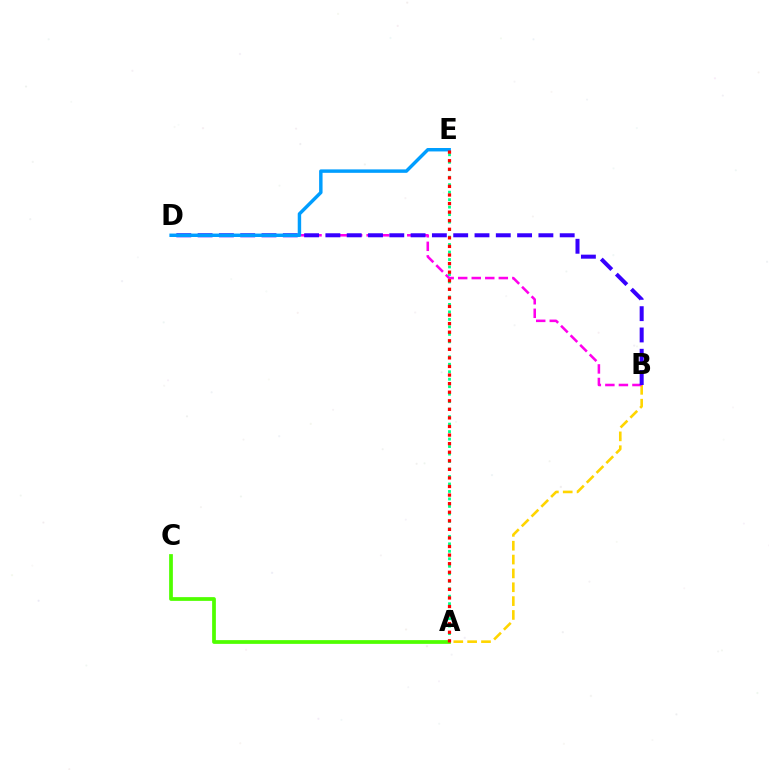{('A', 'B'): [{'color': '#ffd500', 'line_style': 'dashed', 'thickness': 1.88}], ('B', 'D'): [{'color': '#ff00ed', 'line_style': 'dashed', 'thickness': 1.84}, {'color': '#3700ff', 'line_style': 'dashed', 'thickness': 2.89}], ('A', 'E'): [{'color': '#00ff86', 'line_style': 'dotted', 'thickness': 2.03}, {'color': '#ff0000', 'line_style': 'dotted', 'thickness': 2.33}], ('A', 'C'): [{'color': '#4fff00', 'line_style': 'solid', 'thickness': 2.7}], ('D', 'E'): [{'color': '#009eff', 'line_style': 'solid', 'thickness': 2.48}]}